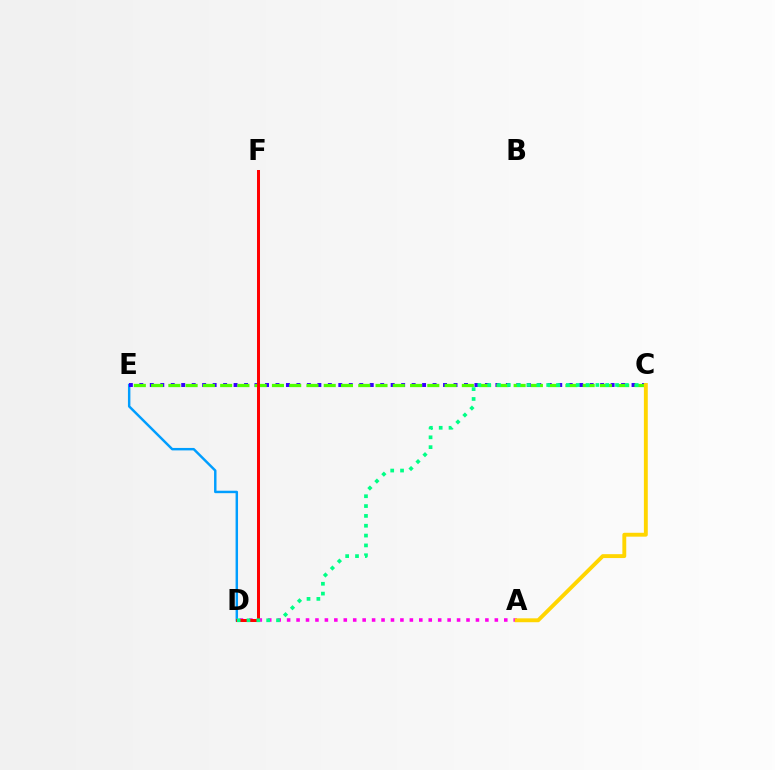{('D', 'E'): [{'color': '#009eff', 'line_style': 'solid', 'thickness': 1.77}], ('C', 'E'): [{'color': '#3700ff', 'line_style': 'dotted', 'thickness': 2.85}, {'color': '#4fff00', 'line_style': 'dashed', 'thickness': 2.35}], ('A', 'D'): [{'color': '#ff00ed', 'line_style': 'dotted', 'thickness': 2.57}], ('D', 'F'): [{'color': '#ff0000', 'line_style': 'solid', 'thickness': 2.16}], ('C', 'D'): [{'color': '#00ff86', 'line_style': 'dotted', 'thickness': 2.67}], ('A', 'C'): [{'color': '#ffd500', 'line_style': 'solid', 'thickness': 2.8}]}